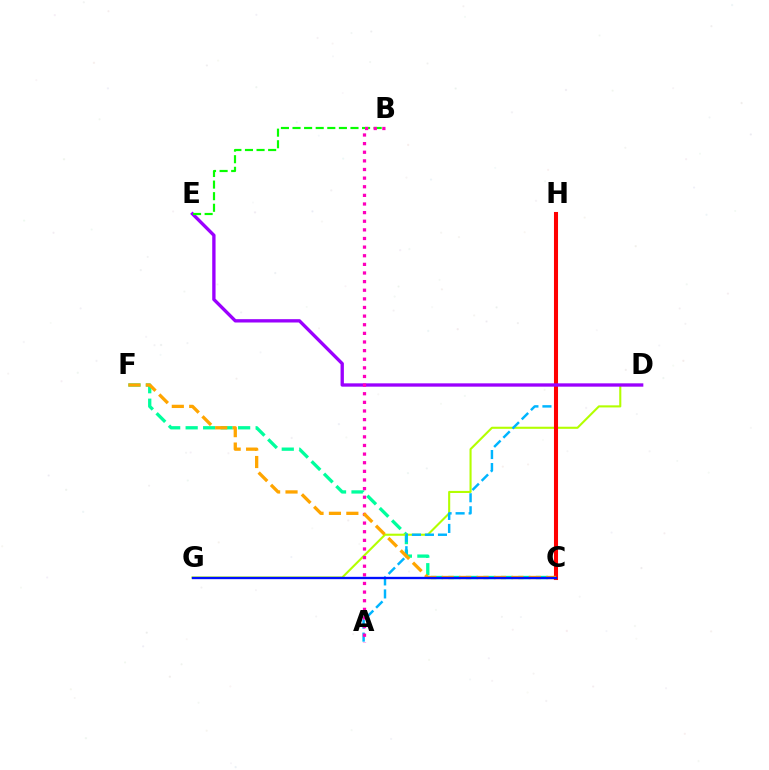{('C', 'F'): [{'color': '#00ff9d', 'line_style': 'dashed', 'thickness': 2.38}, {'color': '#ffa500', 'line_style': 'dashed', 'thickness': 2.37}], ('D', 'G'): [{'color': '#b3ff00', 'line_style': 'solid', 'thickness': 1.51}], ('A', 'H'): [{'color': '#00b5ff', 'line_style': 'dashed', 'thickness': 1.77}], ('C', 'H'): [{'color': '#ff0000', 'line_style': 'solid', 'thickness': 2.93}], ('D', 'E'): [{'color': '#9b00ff', 'line_style': 'solid', 'thickness': 2.4}], ('B', 'E'): [{'color': '#08ff00', 'line_style': 'dashed', 'thickness': 1.57}], ('A', 'B'): [{'color': '#ff00bd', 'line_style': 'dotted', 'thickness': 2.34}], ('C', 'G'): [{'color': '#0010ff', 'line_style': 'solid', 'thickness': 1.68}]}